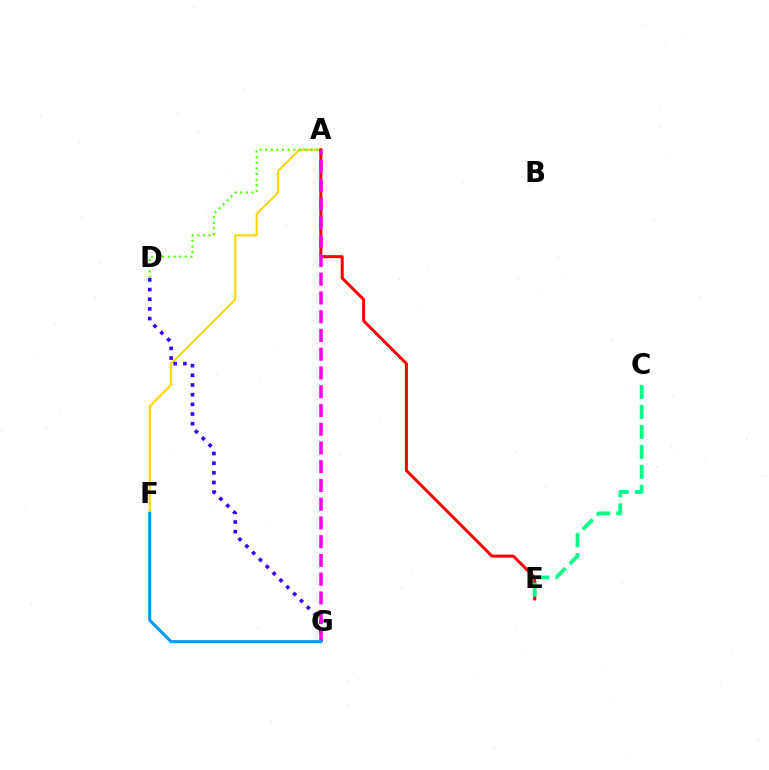{('A', 'F'): [{'color': '#ffd500', 'line_style': 'solid', 'thickness': 1.5}], ('D', 'G'): [{'color': '#3700ff', 'line_style': 'dotted', 'thickness': 2.63}], ('A', 'E'): [{'color': '#ff0000', 'line_style': 'solid', 'thickness': 2.17}], ('A', 'D'): [{'color': '#4fff00', 'line_style': 'dotted', 'thickness': 1.53}], ('A', 'G'): [{'color': '#ff00ed', 'line_style': 'dashed', 'thickness': 2.55}], ('F', 'G'): [{'color': '#009eff', 'line_style': 'solid', 'thickness': 2.24}], ('C', 'E'): [{'color': '#00ff86', 'line_style': 'dashed', 'thickness': 2.71}]}